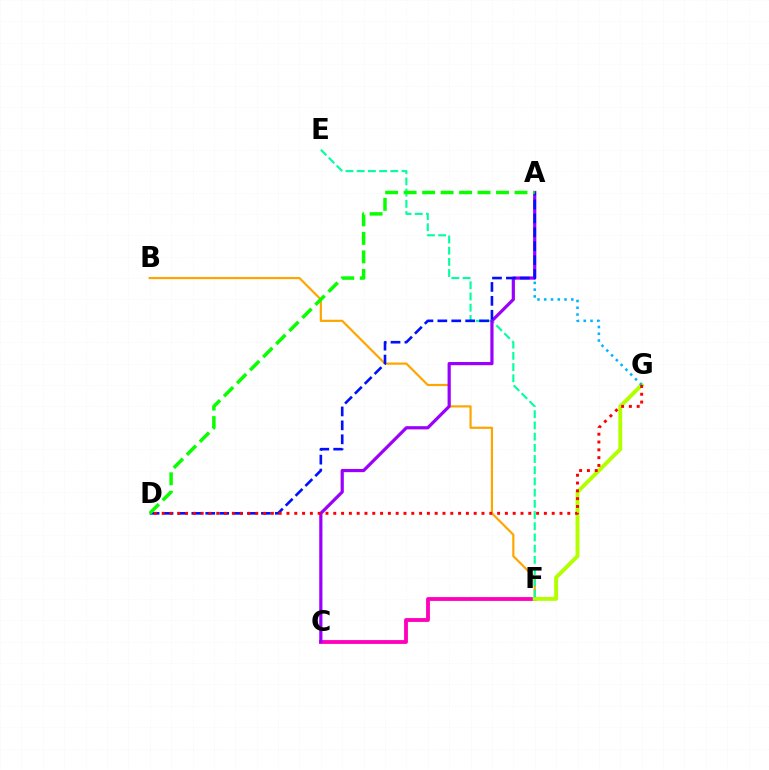{('B', 'F'): [{'color': '#ffa500', 'line_style': 'solid', 'thickness': 1.58}], ('C', 'F'): [{'color': '#ff00bd', 'line_style': 'solid', 'thickness': 2.75}], ('F', 'G'): [{'color': '#b3ff00', 'line_style': 'solid', 'thickness': 2.82}], ('E', 'F'): [{'color': '#00ff9d', 'line_style': 'dashed', 'thickness': 1.52}], ('A', 'G'): [{'color': '#00b5ff', 'line_style': 'dotted', 'thickness': 1.84}], ('A', 'C'): [{'color': '#9b00ff', 'line_style': 'solid', 'thickness': 2.3}], ('A', 'D'): [{'color': '#0010ff', 'line_style': 'dashed', 'thickness': 1.89}, {'color': '#08ff00', 'line_style': 'dashed', 'thickness': 2.51}], ('D', 'G'): [{'color': '#ff0000', 'line_style': 'dotted', 'thickness': 2.12}]}